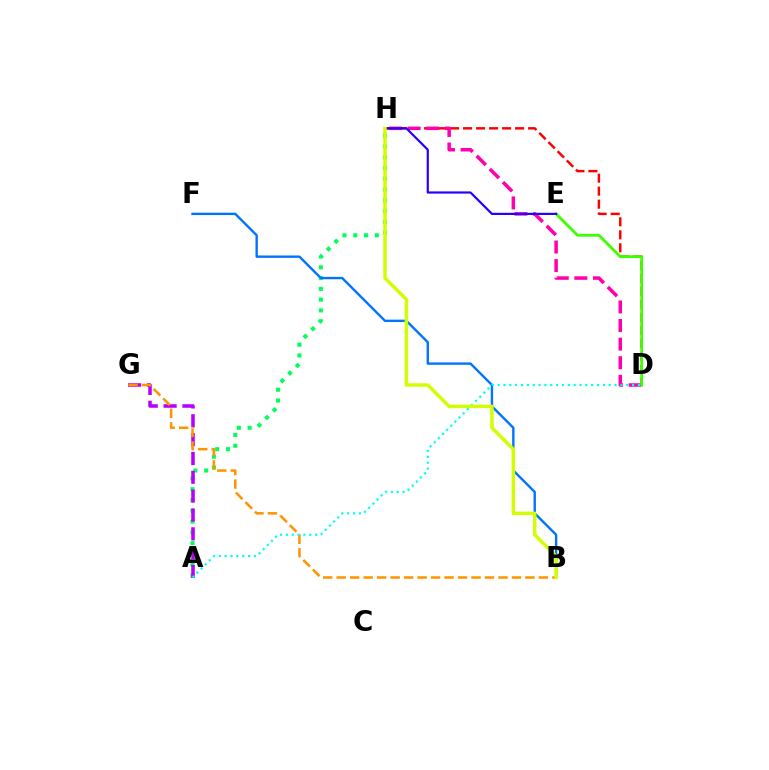{('A', 'H'): [{'color': '#00ff5c', 'line_style': 'dotted', 'thickness': 2.93}], ('D', 'H'): [{'color': '#ff0000', 'line_style': 'dashed', 'thickness': 1.77}, {'color': '#ff00ac', 'line_style': 'dashed', 'thickness': 2.53}], ('A', 'G'): [{'color': '#b900ff', 'line_style': 'dashed', 'thickness': 2.56}], ('B', 'F'): [{'color': '#0074ff', 'line_style': 'solid', 'thickness': 1.71}], ('B', 'G'): [{'color': '#ff9400', 'line_style': 'dashed', 'thickness': 1.83}], ('A', 'D'): [{'color': '#00fff6', 'line_style': 'dotted', 'thickness': 1.59}], ('D', 'E'): [{'color': '#3dff00', 'line_style': 'solid', 'thickness': 2.02}], ('E', 'H'): [{'color': '#2500ff', 'line_style': 'solid', 'thickness': 1.57}], ('B', 'H'): [{'color': '#d1ff00', 'line_style': 'solid', 'thickness': 2.48}]}